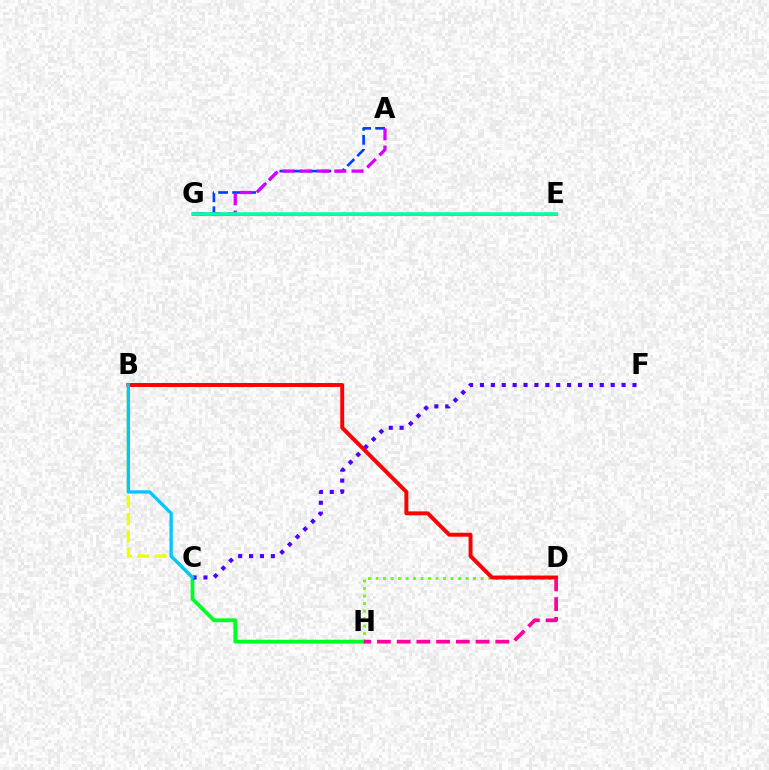{('C', 'H'): [{'color': '#00ff27', 'line_style': 'solid', 'thickness': 2.75}], ('C', 'F'): [{'color': '#4f00ff', 'line_style': 'dotted', 'thickness': 2.96}], ('D', 'H'): [{'color': '#66ff00', 'line_style': 'dotted', 'thickness': 2.04}, {'color': '#ff00a0', 'line_style': 'dashed', 'thickness': 2.68}], ('E', 'G'): [{'color': '#ff8800', 'line_style': 'solid', 'thickness': 2.29}, {'color': '#00ffaf', 'line_style': 'solid', 'thickness': 2.56}], ('B', 'C'): [{'color': '#eeff00', 'line_style': 'dashed', 'thickness': 2.36}, {'color': '#00c7ff', 'line_style': 'solid', 'thickness': 2.38}], ('B', 'D'): [{'color': '#ff0000', 'line_style': 'solid', 'thickness': 2.83}], ('A', 'G'): [{'color': '#003fff', 'line_style': 'dashed', 'thickness': 1.9}, {'color': '#d600ff', 'line_style': 'dashed', 'thickness': 2.34}]}